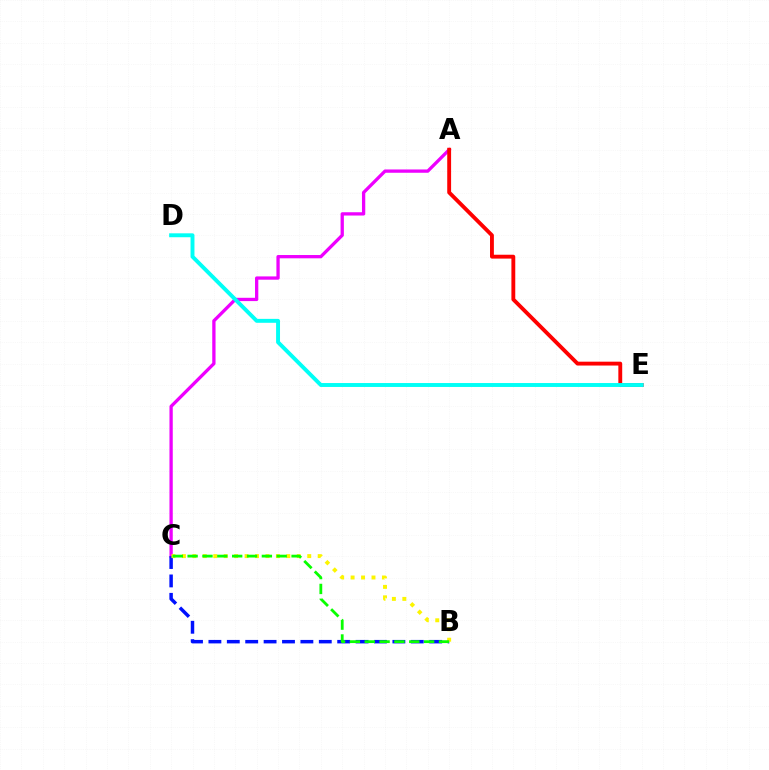{('A', 'C'): [{'color': '#ee00ff', 'line_style': 'solid', 'thickness': 2.37}], ('A', 'E'): [{'color': '#ff0000', 'line_style': 'solid', 'thickness': 2.78}], ('B', 'C'): [{'color': '#0010ff', 'line_style': 'dashed', 'thickness': 2.5}, {'color': '#fcf500', 'line_style': 'dotted', 'thickness': 2.84}, {'color': '#08ff00', 'line_style': 'dashed', 'thickness': 2.02}], ('D', 'E'): [{'color': '#00fff6', 'line_style': 'solid', 'thickness': 2.82}]}